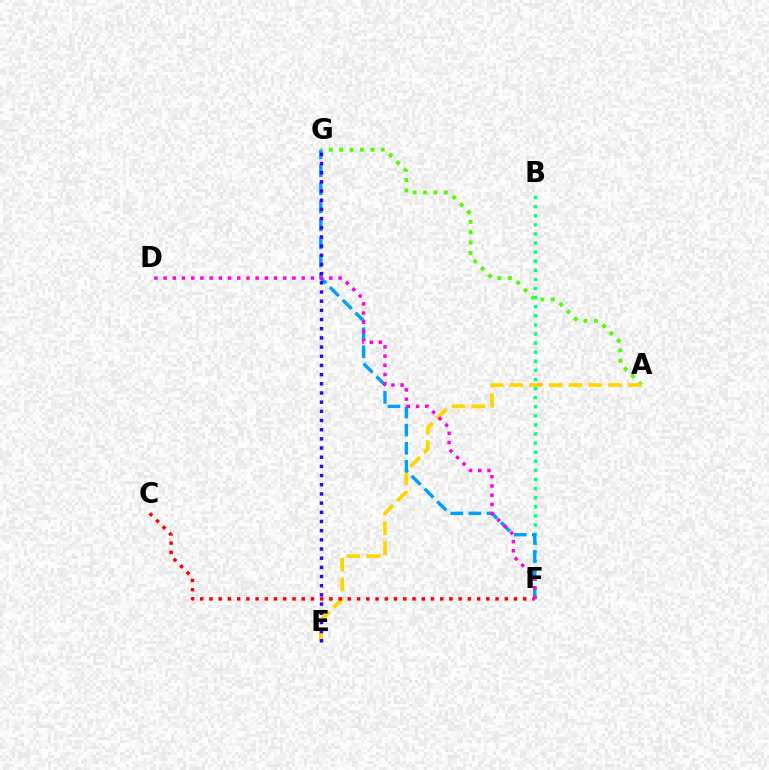{('A', 'G'): [{'color': '#4fff00', 'line_style': 'dotted', 'thickness': 2.82}], ('B', 'F'): [{'color': '#00ff86', 'line_style': 'dotted', 'thickness': 2.47}], ('A', 'E'): [{'color': '#ffd500', 'line_style': 'dashed', 'thickness': 2.68}], ('C', 'F'): [{'color': '#ff0000', 'line_style': 'dotted', 'thickness': 2.51}], ('F', 'G'): [{'color': '#009eff', 'line_style': 'dashed', 'thickness': 2.46}], ('E', 'G'): [{'color': '#3700ff', 'line_style': 'dotted', 'thickness': 2.49}], ('D', 'F'): [{'color': '#ff00ed', 'line_style': 'dotted', 'thickness': 2.5}]}